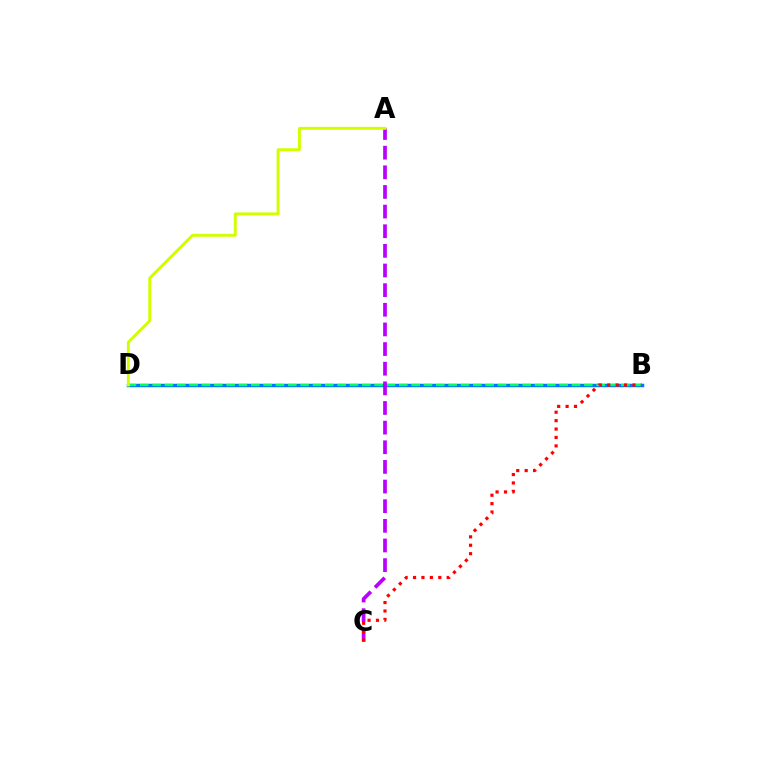{('B', 'D'): [{'color': '#0074ff', 'line_style': 'solid', 'thickness': 2.49}, {'color': '#00ff5c', 'line_style': 'dashed', 'thickness': 1.68}], ('A', 'C'): [{'color': '#b900ff', 'line_style': 'dashed', 'thickness': 2.67}], ('A', 'D'): [{'color': '#d1ff00', 'line_style': 'solid', 'thickness': 2.11}], ('B', 'C'): [{'color': '#ff0000', 'line_style': 'dotted', 'thickness': 2.29}]}